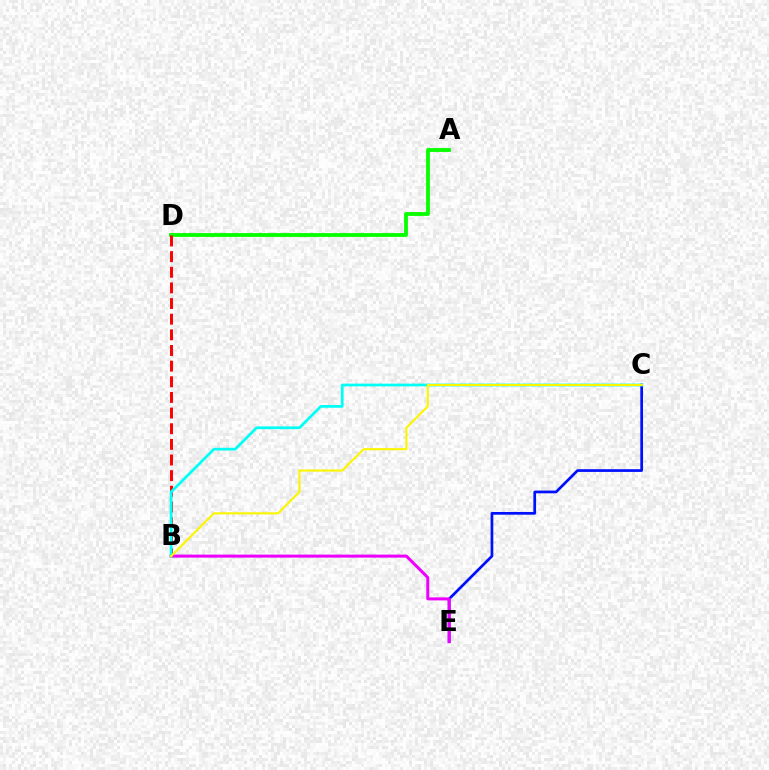{('A', 'D'): [{'color': '#08ff00', 'line_style': 'solid', 'thickness': 2.75}], ('C', 'E'): [{'color': '#0010ff', 'line_style': 'solid', 'thickness': 1.96}], ('B', 'E'): [{'color': '#ee00ff', 'line_style': 'solid', 'thickness': 2.17}], ('B', 'D'): [{'color': '#ff0000', 'line_style': 'dashed', 'thickness': 2.13}], ('B', 'C'): [{'color': '#00fff6', 'line_style': 'solid', 'thickness': 1.97}, {'color': '#fcf500', 'line_style': 'solid', 'thickness': 1.53}]}